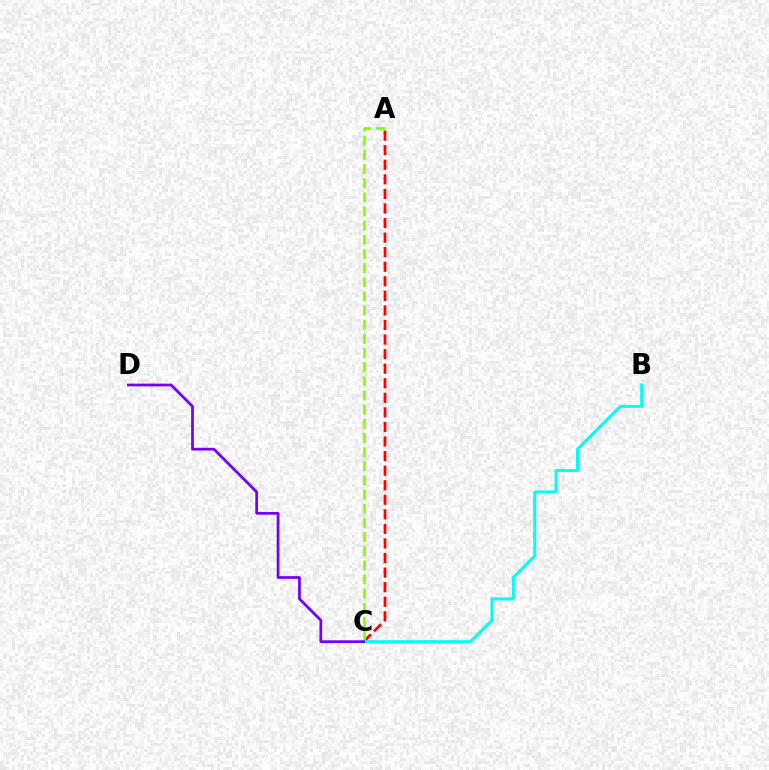{('A', 'C'): [{'color': '#ff0000', 'line_style': 'dashed', 'thickness': 1.98}, {'color': '#84ff00', 'line_style': 'dashed', 'thickness': 1.92}], ('B', 'C'): [{'color': '#00fff6', 'line_style': 'solid', 'thickness': 2.16}], ('C', 'D'): [{'color': '#7200ff', 'line_style': 'solid', 'thickness': 1.97}]}